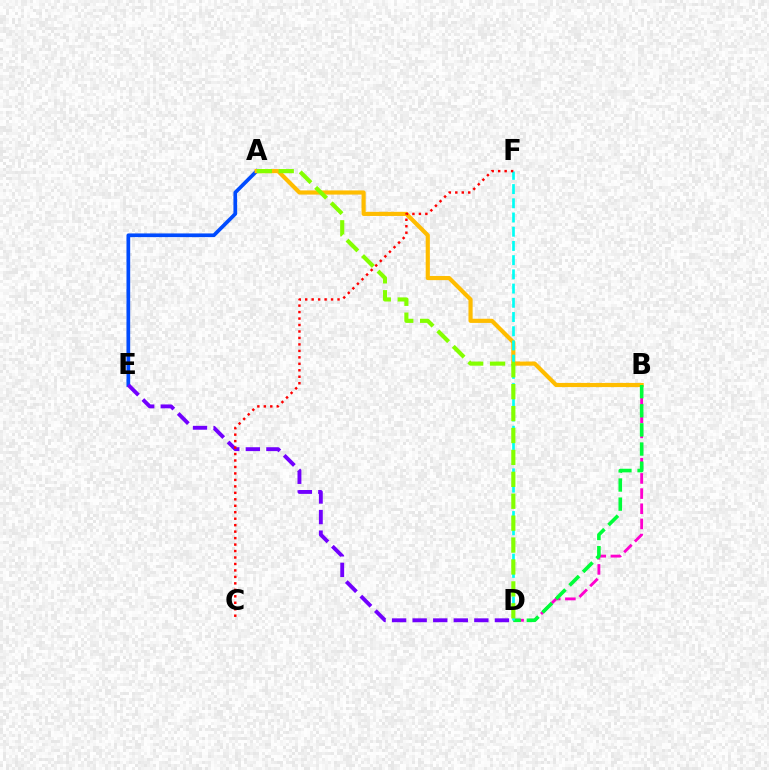{('A', 'E'): [{'color': '#004bff', 'line_style': 'solid', 'thickness': 2.66}], ('B', 'D'): [{'color': '#ff00cf', 'line_style': 'dashed', 'thickness': 2.06}, {'color': '#00ff39', 'line_style': 'dashed', 'thickness': 2.6}], ('A', 'B'): [{'color': '#ffbd00', 'line_style': 'solid', 'thickness': 2.99}], ('D', 'F'): [{'color': '#00fff6', 'line_style': 'dashed', 'thickness': 1.93}], ('D', 'E'): [{'color': '#7200ff', 'line_style': 'dashed', 'thickness': 2.79}], ('C', 'F'): [{'color': '#ff0000', 'line_style': 'dotted', 'thickness': 1.76}], ('A', 'D'): [{'color': '#84ff00', 'line_style': 'dashed', 'thickness': 2.98}]}